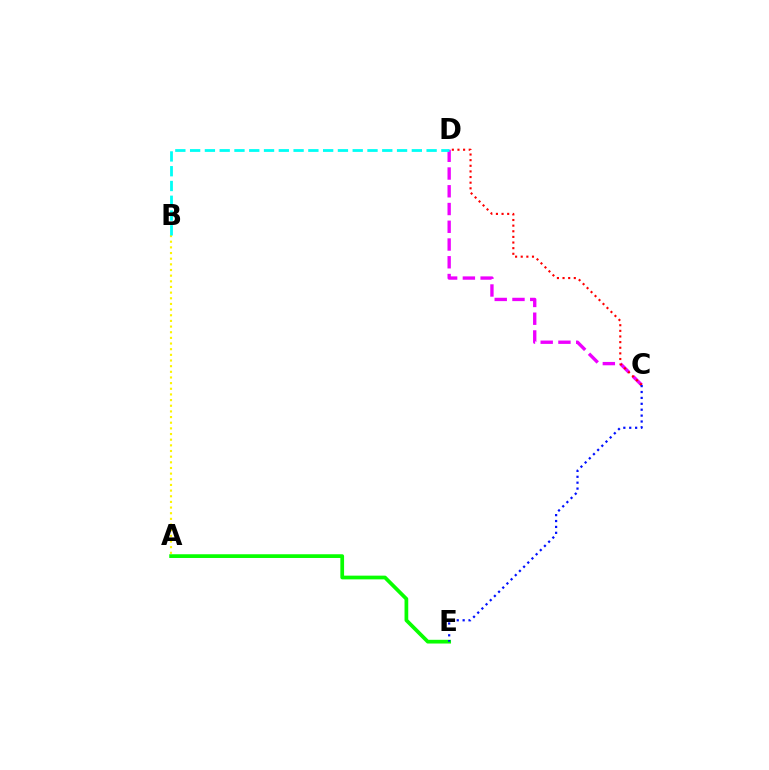{('C', 'D'): [{'color': '#ee00ff', 'line_style': 'dashed', 'thickness': 2.41}, {'color': '#ff0000', 'line_style': 'dotted', 'thickness': 1.53}], ('A', 'E'): [{'color': '#08ff00', 'line_style': 'solid', 'thickness': 2.68}], ('C', 'E'): [{'color': '#0010ff', 'line_style': 'dotted', 'thickness': 1.6}], ('A', 'B'): [{'color': '#fcf500', 'line_style': 'dotted', 'thickness': 1.54}], ('B', 'D'): [{'color': '#00fff6', 'line_style': 'dashed', 'thickness': 2.01}]}